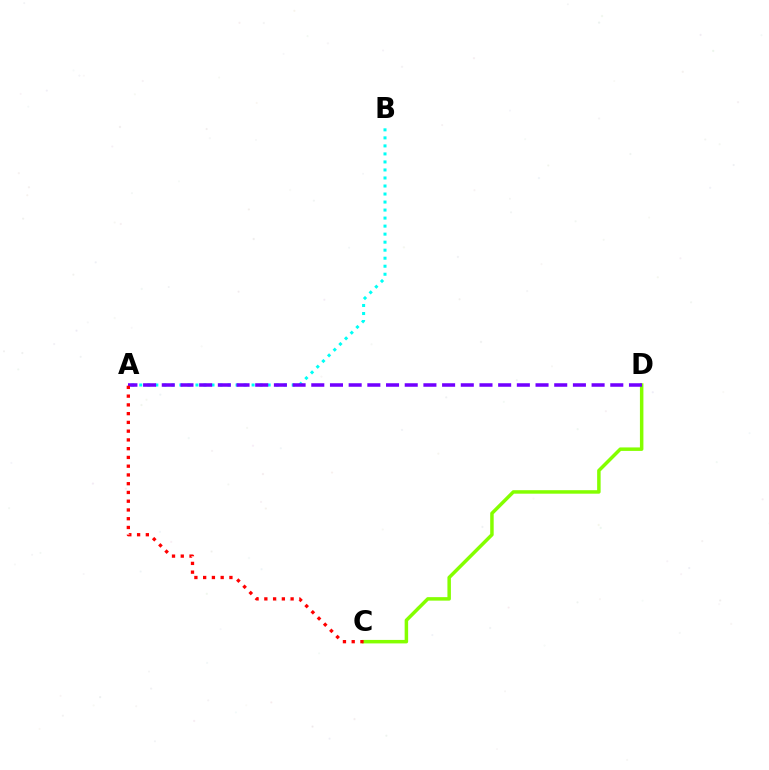{('A', 'B'): [{'color': '#00fff6', 'line_style': 'dotted', 'thickness': 2.18}], ('C', 'D'): [{'color': '#84ff00', 'line_style': 'solid', 'thickness': 2.51}], ('A', 'D'): [{'color': '#7200ff', 'line_style': 'dashed', 'thickness': 2.54}], ('A', 'C'): [{'color': '#ff0000', 'line_style': 'dotted', 'thickness': 2.38}]}